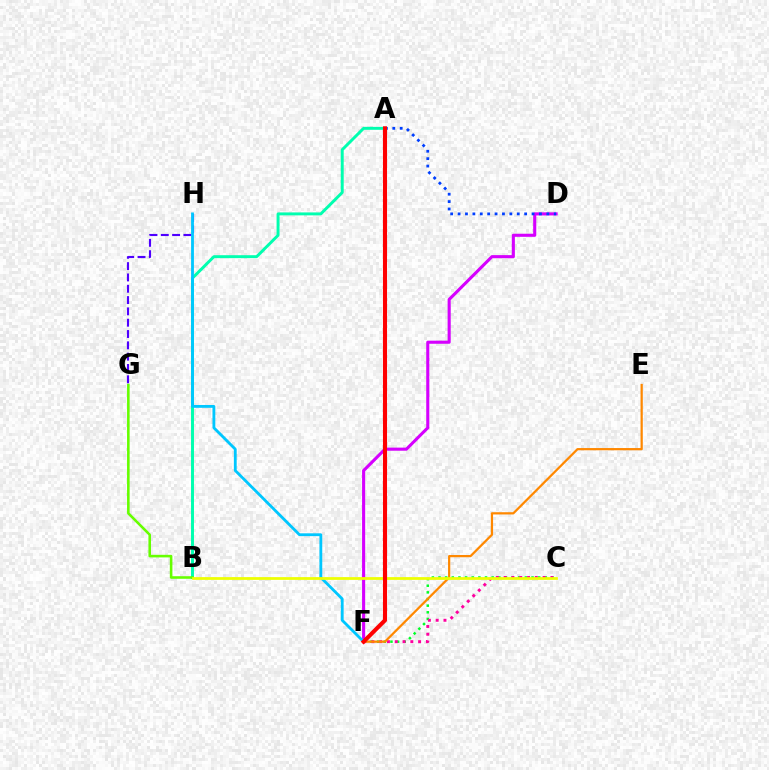{('A', 'B'): [{'color': '#00ffaf', 'line_style': 'solid', 'thickness': 2.12}], ('B', 'G'): [{'color': '#66ff00', 'line_style': 'solid', 'thickness': 1.86}], ('C', 'F'): [{'color': '#00ff27', 'line_style': 'dotted', 'thickness': 1.81}, {'color': '#ff00a0', 'line_style': 'dotted', 'thickness': 2.12}], ('D', 'F'): [{'color': '#d600ff', 'line_style': 'solid', 'thickness': 2.23}], ('G', 'H'): [{'color': '#4f00ff', 'line_style': 'dashed', 'thickness': 1.54}], ('E', 'F'): [{'color': '#ff8800', 'line_style': 'solid', 'thickness': 1.61}], ('F', 'H'): [{'color': '#00c7ff', 'line_style': 'solid', 'thickness': 2.03}], ('B', 'C'): [{'color': '#eeff00', 'line_style': 'solid', 'thickness': 1.98}], ('A', 'D'): [{'color': '#003fff', 'line_style': 'dotted', 'thickness': 2.01}], ('A', 'F'): [{'color': '#ff0000', 'line_style': 'solid', 'thickness': 2.94}]}